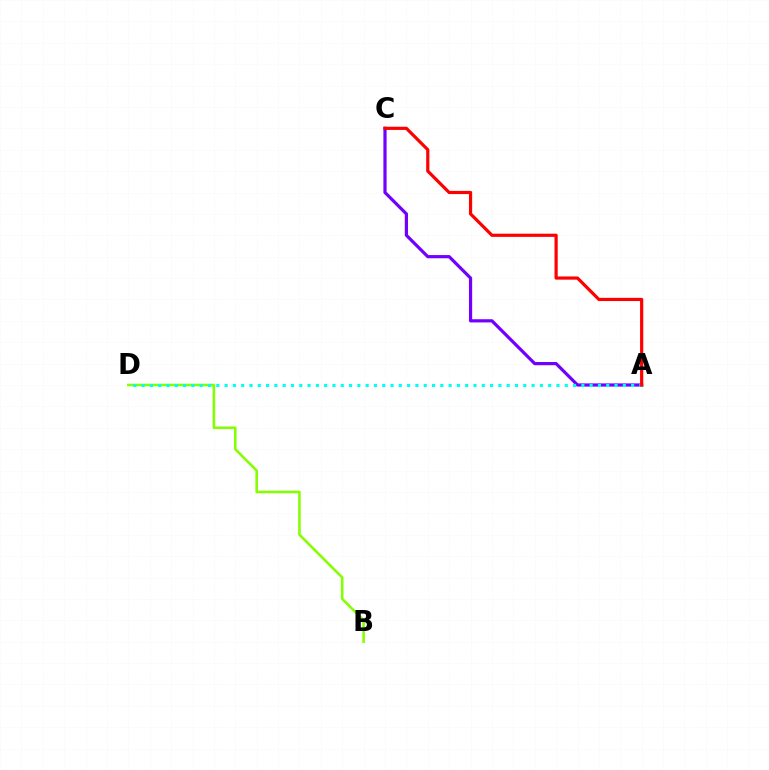{('B', 'D'): [{'color': '#84ff00', 'line_style': 'solid', 'thickness': 1.85}], ('A', 'C'): [{'color': '#7200ff', 'line_style': 'solid', 'thickness': 2.31}, {'color': '#ff0000', 'line_style': 'solid', 'thickness': 2.3}], ('A', 'D'): [{'color': '#00fff6', 'line_style': 'dotted', 'thickness': 2.25}]}